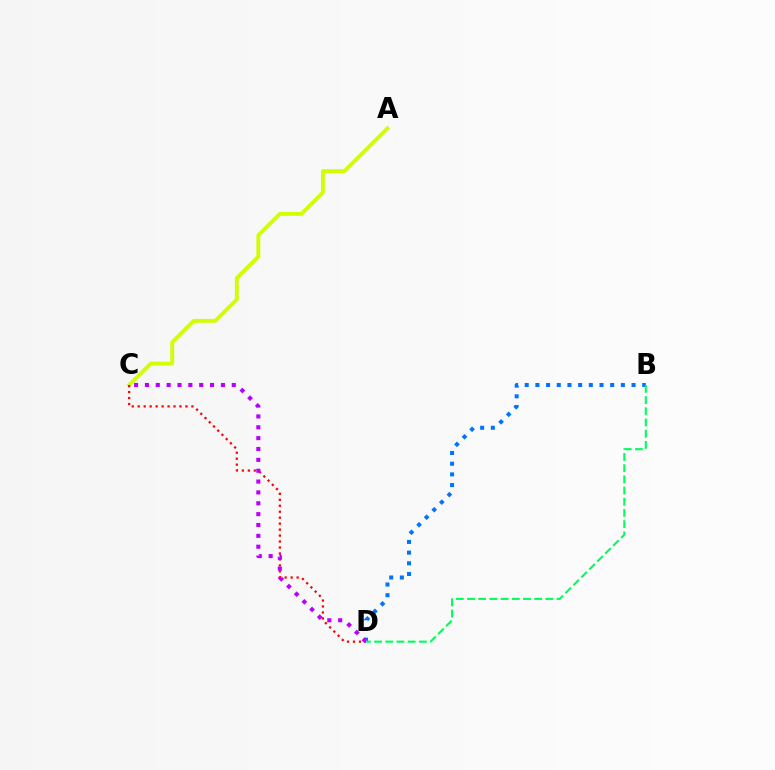{('A', 'C'): [{'color': '#d1ff00', 'line_style': 'solid', 'thickness': 2.79}], ('C', 'D'): [{'color': '#ff0000', 'line_style': 'dotted', 'thickness': 1.62}, {'color': '#b900ff', 'line_style': 'dotted', 'thickness': 2.95}], ('B', 'D'): [{'color': '#0074ff', 'line_style': 'dotted', 'thickness': 2.9}, {'color': '#00ff5c', 'line_style': 'dashed', 'thickness': 1.52}]}